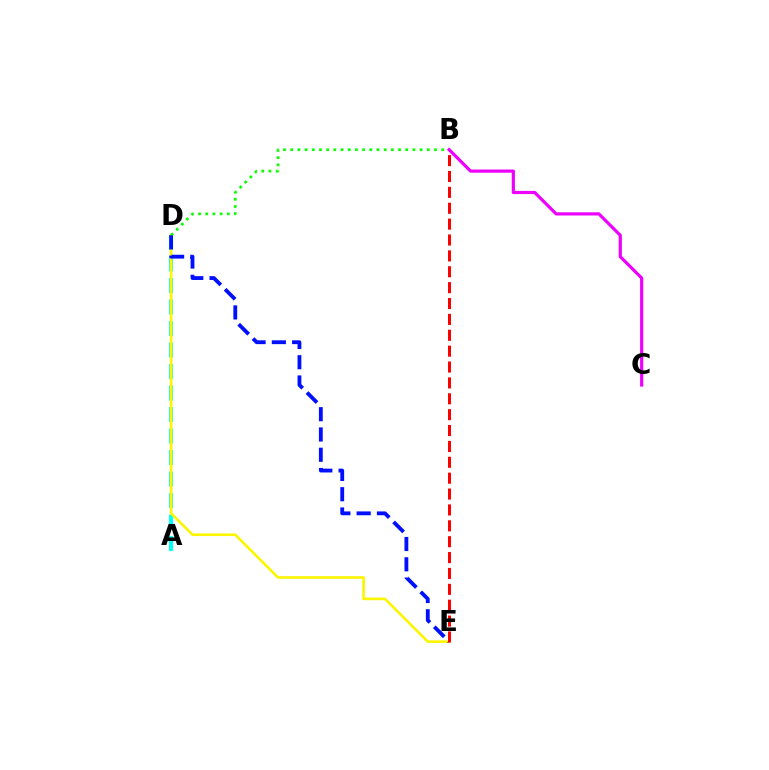{('A', 'D'): [{'color': '#00fff6', 'line_style': 'dashed', 'thickness': 2.92}], ('D', 'E'): [{'color': '#fcf500', 'line_style': 'solid', 'thickness': 1.89}, {'color': '#0010ff', 'line_style': 'dashed', 'thickness': 2.76}], ('B', 'D'): [{'color': '#08ff00', 'line_style': 'dotted', 'thickness': 1.95}], ('B', 'C'): [{'color': '#ee00ff', 'line_style': 'solid', 'thickness': 2.29}], ('B', 'E'): [{'color': '#ff0000', 'line_style': 'dashed', 'thickness': 2.16}]}